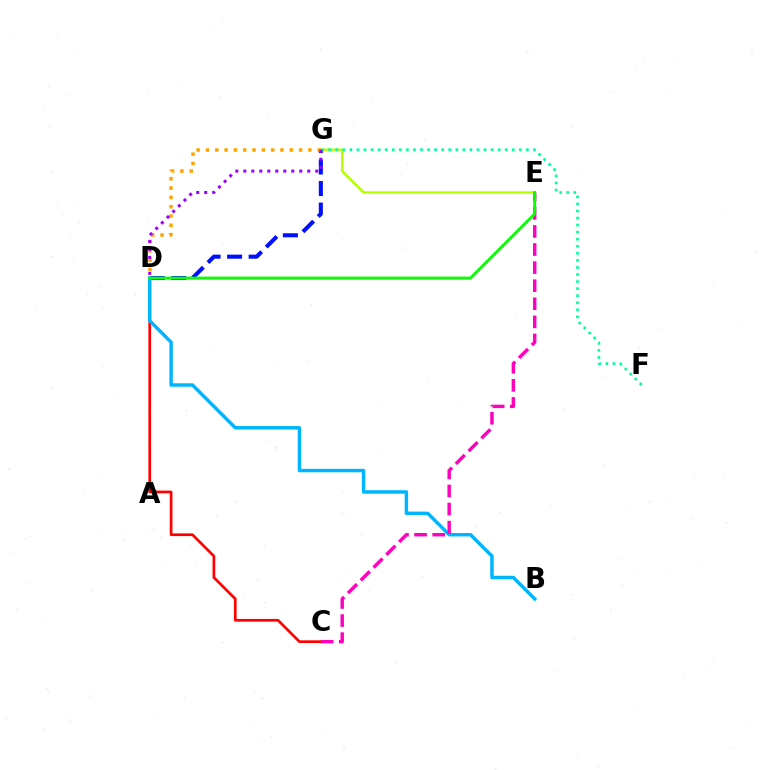{('D', 'G'): [{'color': '#0010ff', 'line_style': 'dashed', 'thickness': 2.93}, {'color': '#ffa500', 'line_style': 'dotted', 'thickness': 2.53}, {'color': '#9b00ff', 'line_style': 'dotted', 'thickness': 2.17}], ('E', 'G'): [{'color': '#b3ff00', 'line_style': 'solid', 'thickness': 1.69}], ('C', 'D'): [{'color': '#ff0000', 'line_style': 'solid', 'thickness': 1.93}], ('B', 'D'): [{'color': '#00b5ff', 'line_style': 'solid', 'thickness': 2.48}], ('F', 'G'): [{'color': '#00ff9d', 'line_style': 'dotted', 'thickness': 1.92}], ('C', 'E'): [{'color': '#ff00bd', 'line_style': 'dashed', 'thickness': 2.46}], ('D', 'E'): [{'color': '#08ff00', 'line_style': 'solid', 'thickness': 2.09}]}